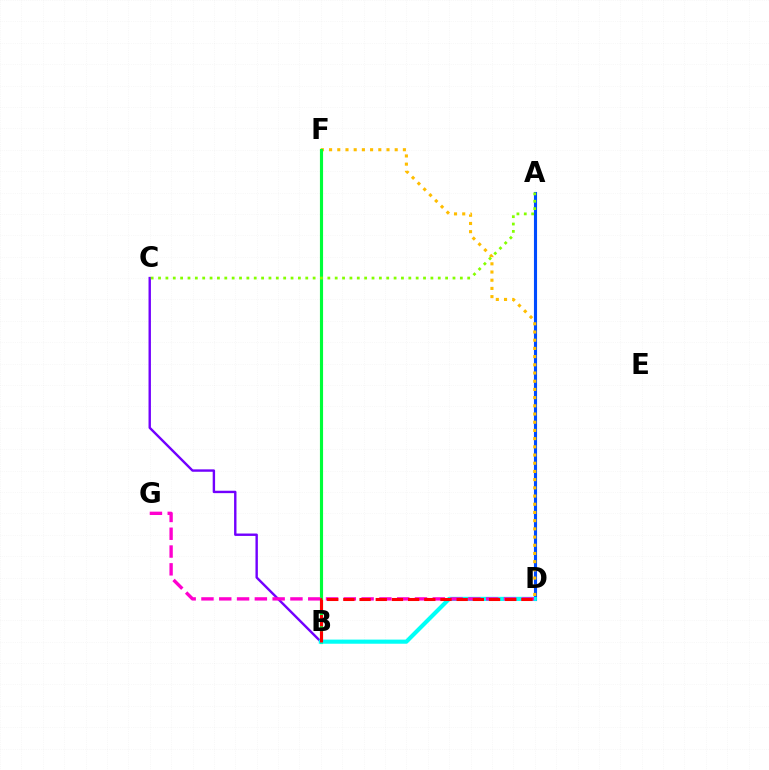{('A', 'D'): [{'color': '#004bff', 'line_style': 'solid', 'thickness': 2.24}], ('B', 'C'): [{'color': '#7200ff', 'line_style': 'solid', 'thickness': 1.73}], ('D', 'F'): [{'color': '#ffbd00', 'line_style': 'dotted', 'thickness': 2.23}], ('B', 'F'): [{'color': '#00ff39', 'line_style': 'solid', 'thickness': 2.26}], ('B', 'D'): [{'color': '#00fff6', 'line_style': 'solid', 'thickness': 2.97}, {'color': '#ff0000', 'line_style': 'dashed', 'thickness': 2.2}], ('D', 'G'): [{'color': '#ff00cf', 'line_style': 'dashed', 'thickness': 2.42}], ('A', 'C'): [{'color': '#84ff00', 'line_style': 'dotted', 'thickness': 2.0}]}